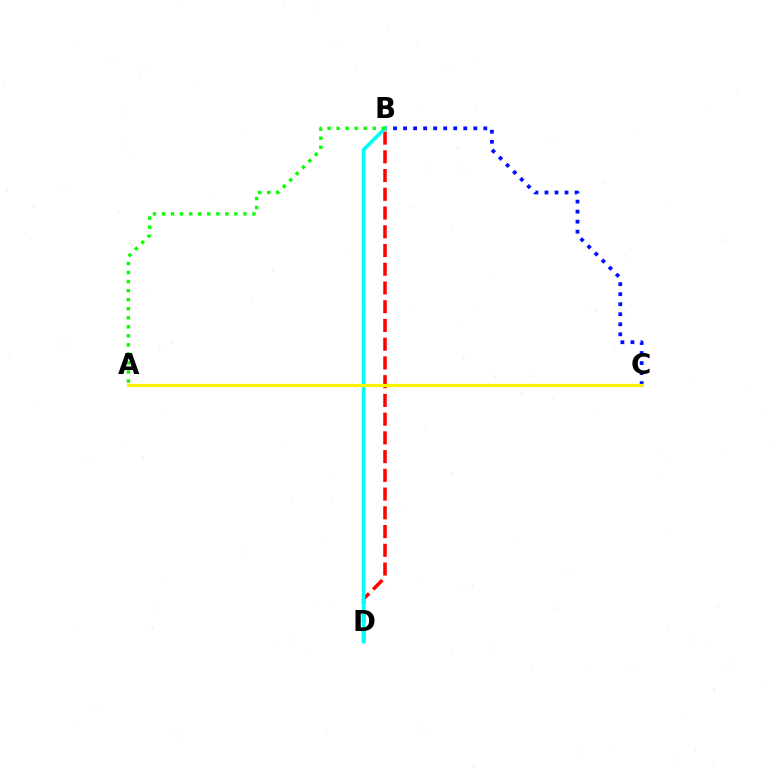{('B', 'D'): [{'color': '#ff0000', 'line_style': 'dashed', 'thickness': 2.55}, {'color': '#00fff6', 'line_style': 'solid', 'thickness': 2.63}], ('B', 'C'): [{'color': '#0010ff', 'line_style': 'dotted', 'thickness': 2.72}], ('A', 'C'): [{'color': '#ee00ff', 'line_style': 'solid', 'thickness': 2.12}, {'color': '#fcf500', 'line_style': 'solid', 'thickness': 2.32}], ('A', 'B'): [{'color': '#08ff00', 'line_style': 'dotted', 'thickness': 2.46}]}